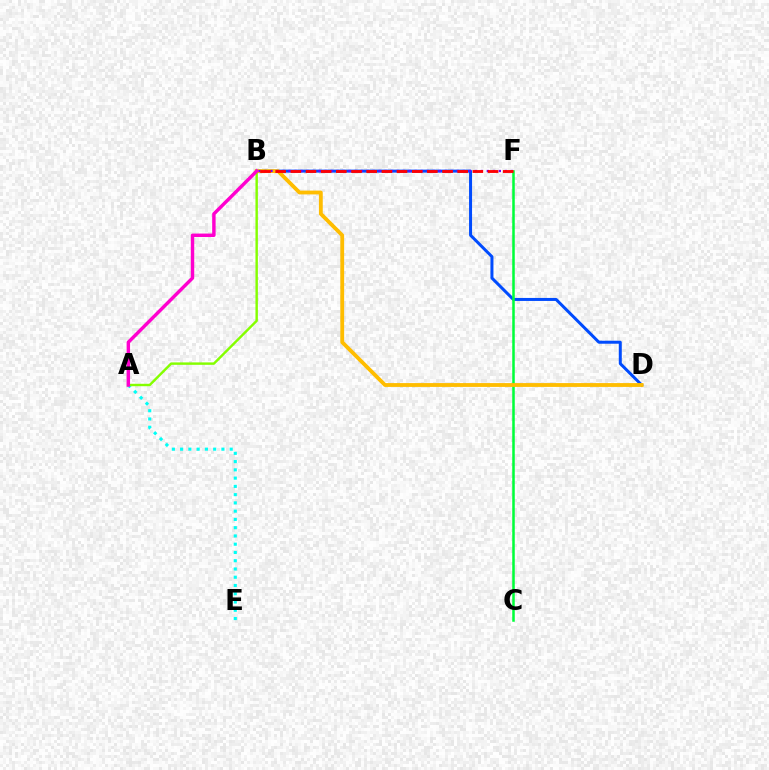{('B', 'D'): [{'color': '#004bff', 'line_style': 'solid', 'thickness': 2.16}, {'color': '#ffbd00', 'line_style': 'solid', 'thickness': 2.76}], ('C', 'F'): [{'color': '#00ff39', 'line_style': 'solid', 'thickness': 1.82}], ('A', 'E'): [{'color': '#00fff6', 'line_style': 'dotted', 'thickness': 2.24}], ('B', 'F'): [{'color': '#7200ff', 'line_style': 'dotted', 'thickness': 1.63}, {'color': '#ff0000', 'line_style': 'dashed', 'thickness': 2.06}], ('A', 'B'): [{'color': '#84ff00', 'line_style': 'solid', 'thickness': 1.75}, {'color': '#ff00cf', 'line_style': 'solid', 'thickness': 2.47}]}